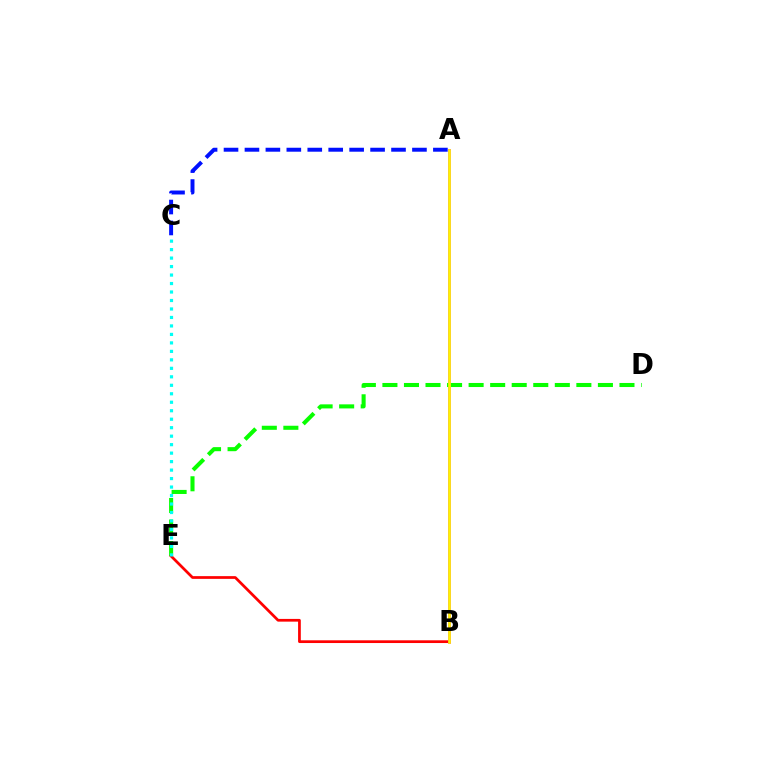{('A', 'B'): [{'color': '#ee00ff', 'line_style': 'solid', 'thickness': 1.99}, {'color': '#fcf500', 'line_style': 'solid', 'thickness': 1.96}], ('D', 'E'): [{'color': '#08ff00', 'line_style': 'dashed', 'thickness': 2.93}], ('A', 'C'): [{'color': '#0010ff', 'line_style': 'dashed', 'thickness': 2.84}], ('B', 'E'): [{'color': '#ff0000', 'line_style': 'solid', 'thickness': 1.96}], ('C', 'E'): [{'color': '#00fff6', 'line_style': 'dotted', 'thickness': 2.3}]}